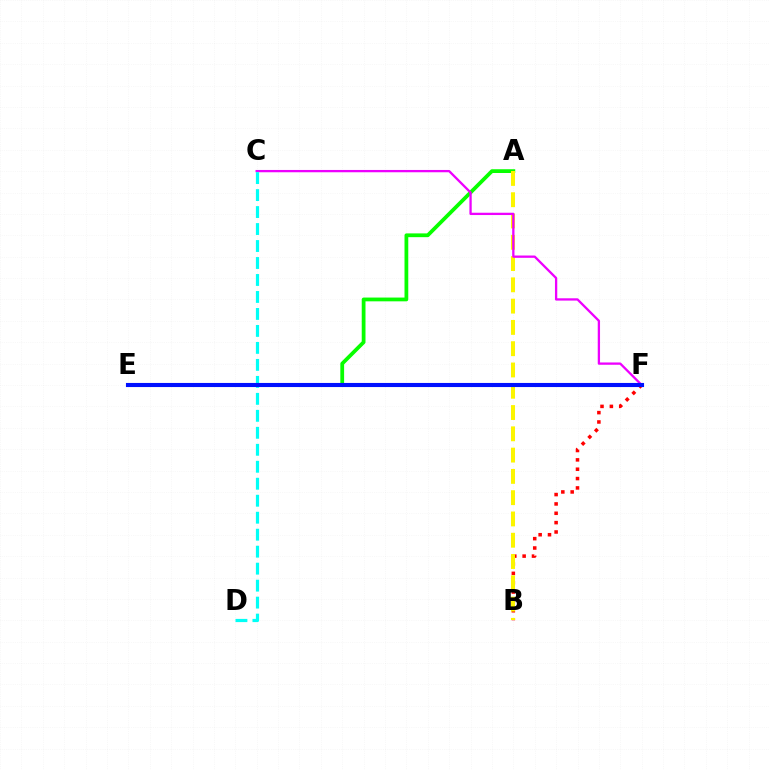{('A', 'E'): [{'color': '#08ff00', 'line_style': 'solid', 'thickness': 2.72}], ('B', 'F'): [{'color': '#ff0000', 'line_style': 'dotted', 'thickness': 2.54}], ('A', 'B'): [{'color': '#fcf500', 'line_style': 'dashed', 'thickness': 2.89}], ('C', 'F'): [{'color': '#ee00ff', 'line_style': 'solid', 'thickness': 1.66}], ('C', 'D'): [{'color': '#00fff6', 'line_style': 'dashed', 'thickness': 2.31}], ('E', 'F'): [{'color': '#0010ff', 'line_style': 'solid', 'thickness': 2.95}]}